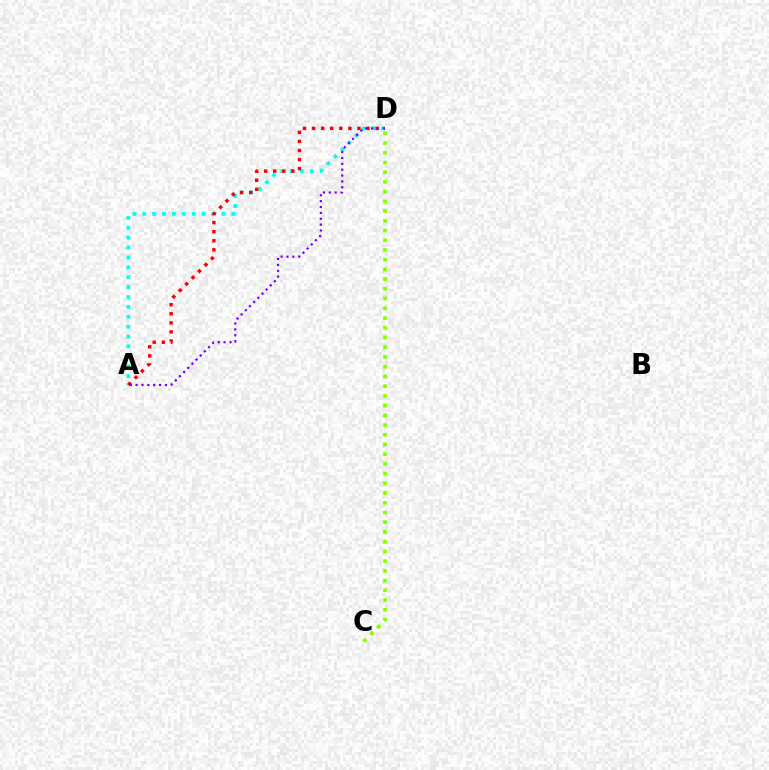{('A', 'D'): [{'color': '#00fff6', 'line_style': 'dotted', 'thickness': 2.69}, {'color': '#ff0000', 'line_style': 'dotted', 'thickness': 2.46}, {'color': '#7200ff', 'line_style': 'dotted', 'thickness': 1.6}], ('C', 'D'): [{'color': '#84ff00', 'line_style': 'dotted', 'thickness': 2.64}]}